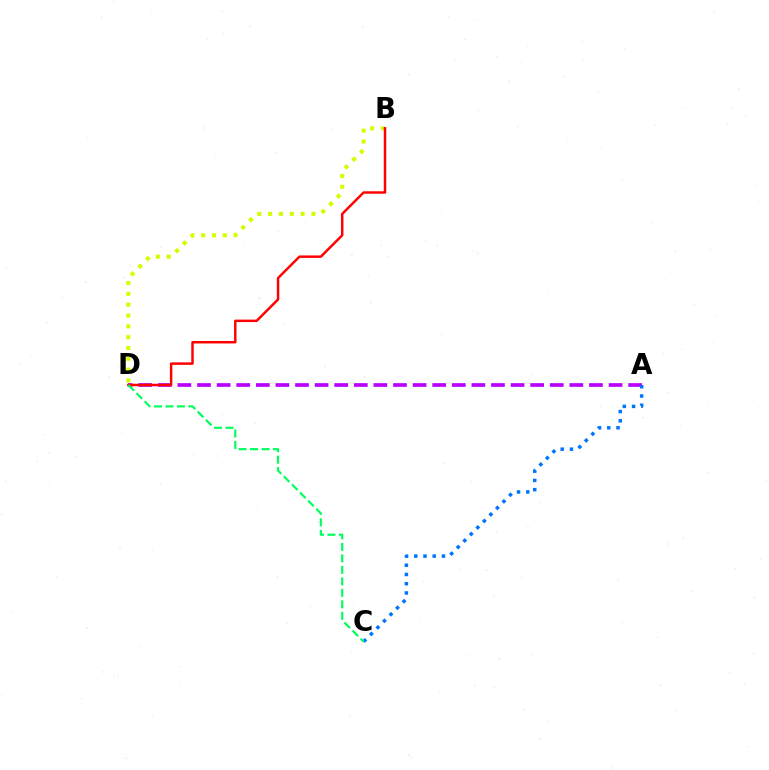{('A', 'D'): [{'color': '#b900ff', 'line_style': 'dashed', 'thickness': 2.66}], ('B', 'D'): [{'color': '#d1ff00', 'line_style': 'dotted', 'thickness': 2.94}, {'color': '#ff0000', 'line_style': 'solid', 'thickness': 1.77}], ('A', 'C'): [{'color': '#0074ff', 'line_style': 'dotted', 'thickness': 2.51}], ('C', 'D'): [{'color': '#00ff5c', 'line_style': 'dashed', 'thickness': 1.56}]}